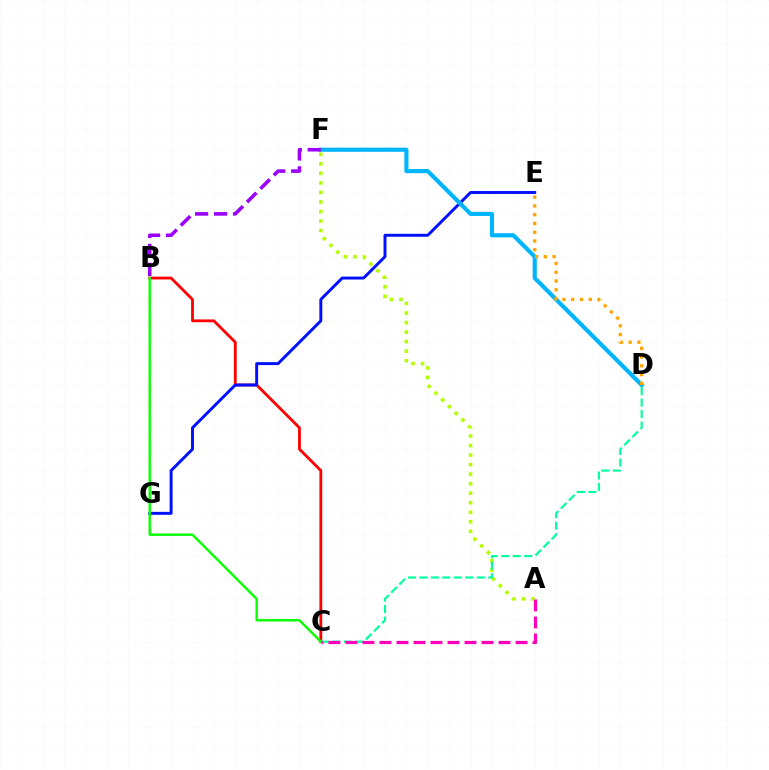{('B', 'C'): [{'color': '#ff0000', 'line_style': 'solid', 'thickness': 2.03}, {'color': '#08ff00', 'line_style': 'solid', 'thickness': 1.74}], ('E', 'G'): [{'color': '#0010ff', 'line_style': 'solid', 'thickness': 2.12}], ('A', 'F'): [{'color': '#b3ff00', 'line_style': 'dotted', 'thickness': 2.59}], ('D', 'F'): [{'color': '#00b5ff', 'line_style': 'solid', 'thickness': 2.99}], ('C', 'D'): [{'color': '#00ff9d', 'line_style': 'dashed', 'thickness': 1.56}], ('B', 'F'): [{'color': '#9b00ff', 'line_style': 'dashed', 'thickness': 2.58}], ('A', 'C'): [{'color': '#ff00bd', 'line_style': 'dashed', 'thickness': 2.31}], ('D', 'E'): [{'color': '#ffa500', 'line_style': 'dotted', 'thickness': 2.38}]}